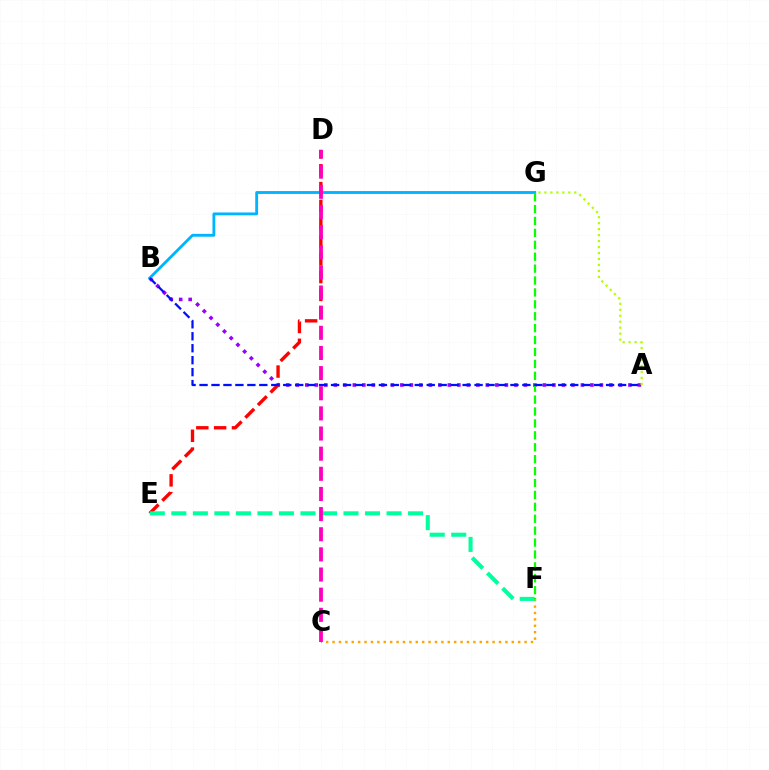{('A', 'B'): [{'color': '#9b00ff', 'line_style': 'dotted', 'thickness': 2.58}, {'color': '#0010ff', 'line_style': 'dashed', 'thickness': 1.62}], ('B', 'G'): [{'color': '#00b5ff', 'line_style': 'solid', 'thickness': 2.06}], ('C', 'F'): [{'color': '#ffa500', 'line_style': 'dotted', 'thickness': 1.74}], ('D', 'E'): [{'color': '#ff0000', 'line_style': 'dashed', 'thickness': 2.42}], ('E', 'F'): [{'color': '#00ff9d', 'line_style': 'dashed', 'thickness': 2.92}], ('C', 'D'): [{'color': '#ff00bd', 'line_style': 'dashed', 'thickness': 2.74}], ('F', 'G'): [{'color': '#08ff00', 'line_style': 'dashed', 'thickness': 1.62}], ('A', 'G'): [{'color': '#b3ff00', 'line_style': 'dotted', 'thickness': 1.62}]}